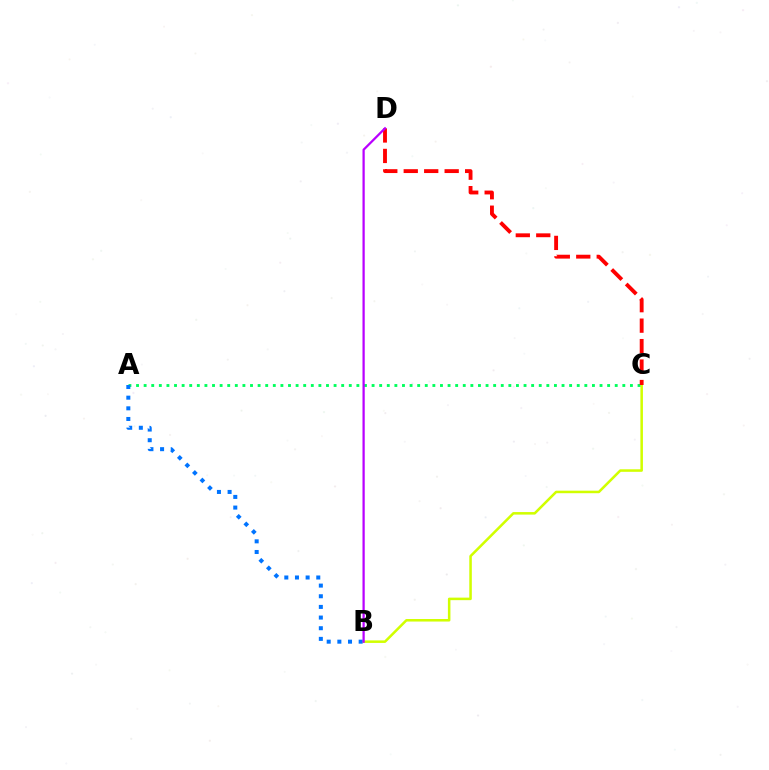{('B', 'C'): [{'color': '#d1ff00', 'line_style': 'solid', 'thickness': 1.82}], ('A', 'C'): [{'color': '#00ff5c', 'line_style': 'dotted', 'thickness': 2.06}], ('C', 'D'): [{'color': '#ff0000', 'line_style': 'dashed', 'thickness': 2.78}], ('A', 'B'): [{'color': '#0074ff', 'line_style': 'dotted', 'thickness': 2.9}], ('B', 'D'): [{'color': '#b900ff', 'line_style': 'solid', 'thickness': 1.62}]}